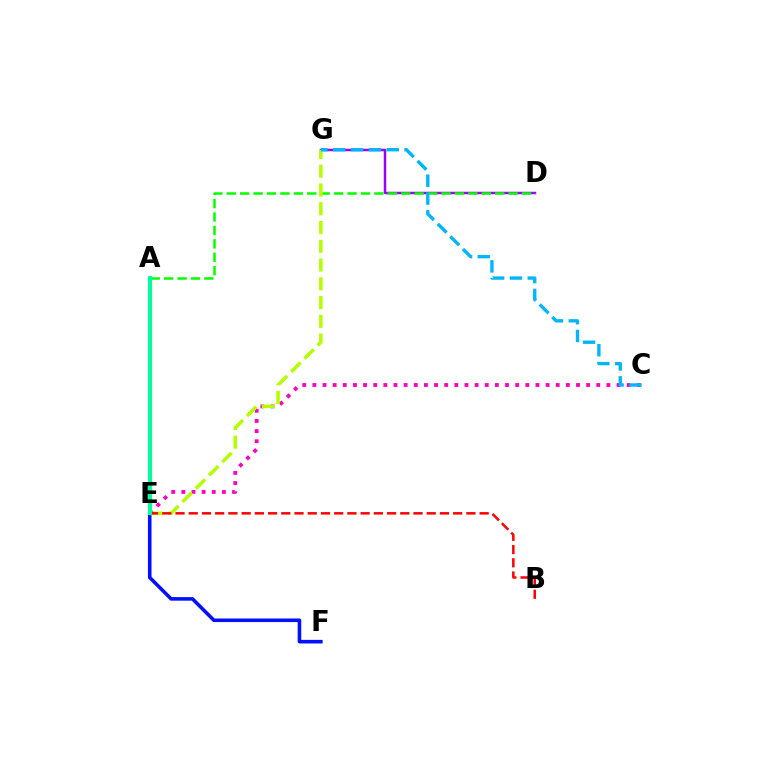{('A', 'F'): [{'color': '#0010ff', 'line_style': 'solid', 'thickness': 2.58}], ('D', 'G'): [{'color': '#9b00ff', 'line_style': 'solid', 'thickness': 1.79}], ('A', 'E'): [{'color': '#ffa500', 'line_style': 'solid', 'thickness': 2.32}, {'color': '#00ff9d', 'line_style': 'solid', 'thickness': 2.88}], ('A', 'D'): [{'color': '#08ff00', 'line_style': 'dashed', 'thickness': 1.82}], ('C', 'E'): [{'color': '#ff00bd', 'line_style': 'dotted', 'thickness': 2.75}], ('E', 'G'): [{'color': '#b3ff00', 'line_style': 'dashed', 'thickness': 2.55}], ('B', 'E'): [{'color': '#ff0000', 'line_style': 'dashed', 'thickness': 1.8}], ('C', 'G'): [{'color': '#00b5ff', 'line_style': 'dashed', 'thickness': 2.42}]}